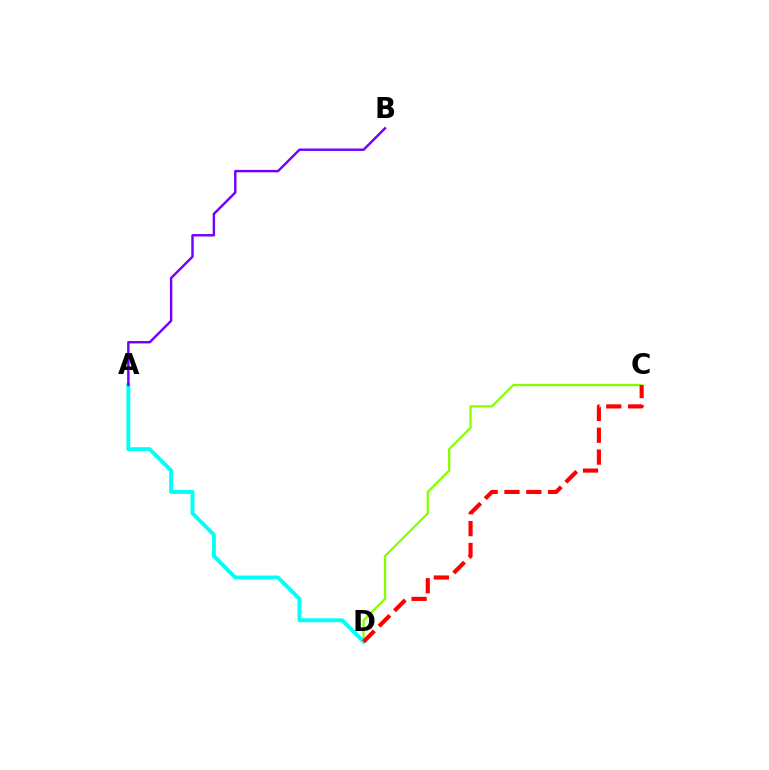{('C', 'D'): [{'color': '#84ff00', 'line_style': 'solid', 'thickness': 1.63}, {'color': '#ff0000', 'line_style': 'dashed', 'thickness': 2.97}], ('A', 'D'): [{'color': '#00fff6', 'line_style': 'solid', 'thickness': 2.8}], ('A', 'B'): [{'color': '#7200ff', 'line_style': 'solid', 'thickness': 1.75}]}